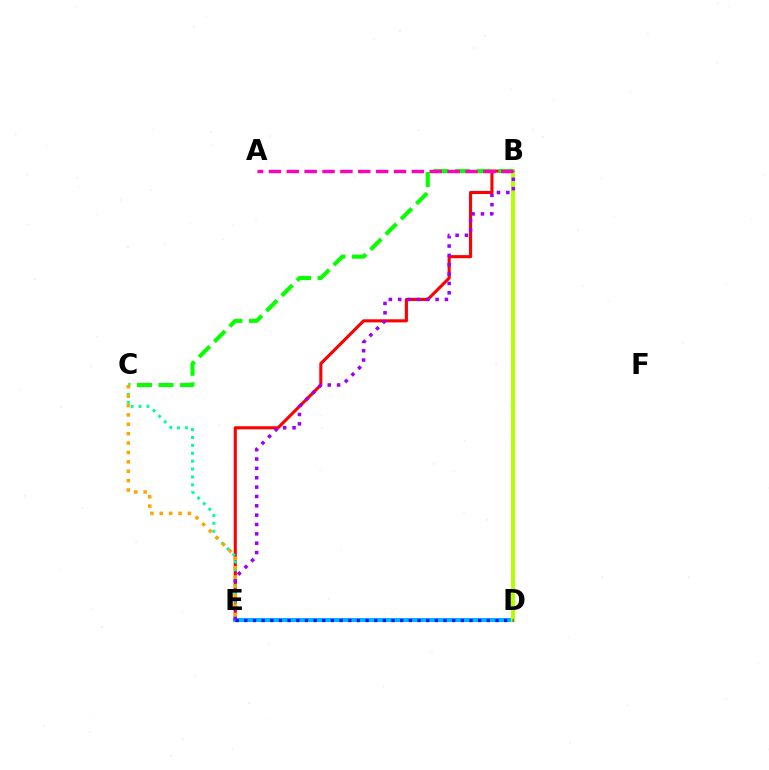{('B', 'E'): [{'color': '#ff0000', 'line_style': 'solid', 'thickness': 2.23}, {'color': '#9b00ff', 'line_style': 'dotted', 'thickness': 2.54}], ('D', 'E'): [{'color': '#00b5ff', 'line_style': 'solid', 'thickness': 2.9}, {'color': '#0010ff', 'line_style': 'dotted', 'thickness': 2.35}], ('B', 'D'): [{'color': '#b3ff00', 'line_style': 'solid', 'thickness': 2.83}], ('C', 'E'): [{'color': '#00ff9d', 'line_style': 'dotted', 'thickness': 2.14}, {'color': '#ffa500', 'line_style': 'dotted', 'thickness': 2.55}], ('B', 'C'): [{'color': '#08ff00', 'line_style': 'dashed', 'thickness': 2.93}], ('A', 'B'): [{'color': '#ff00bd', 'line_style': 'dashed', 'thickness': 2.43}]}